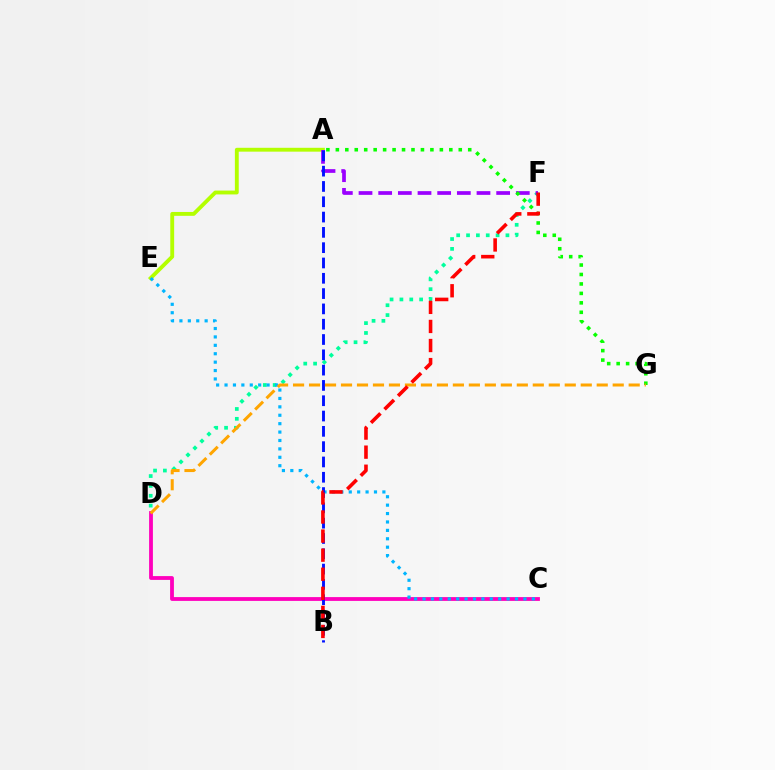{('A', 'E'): [{'color': '#b3ff00', 'line_style': 'solid', 'thickness': 2.78}], ('C', 'D'): [{'color': '#ff00bd', 'line_style': 'solid', 'thickness': 2.74}], ('D', 'F'): [{'color': '#00ff9d', 'line_style': 'dotted', 'thickness': 2.68}], ('A', 'F'): [{'color': '#9b00ff', 'line_style': 'dashed', 'thickness': 2.67}], ('A', 'G'): [{'color': '#08ff00', 'line_style': 'dotted', 'thickness': 2.57}], ('C', 'E'): [{'color': '#00b5ff', 'line_style': 'dotted', 'thickness': 2.28}], ('A', 'B'): [{'color': '#0010ff', 'line_style': 'dashed', 'thickness': 2.08}], ('D', 'G'): [{'color': '#ffa500', 'line_style': 'dashed', 'thickness': 2.17}], ('B', 'F'): [{'color': '#ff0000', 'line_style': 'dashed', 'thickness': 2.59}]}